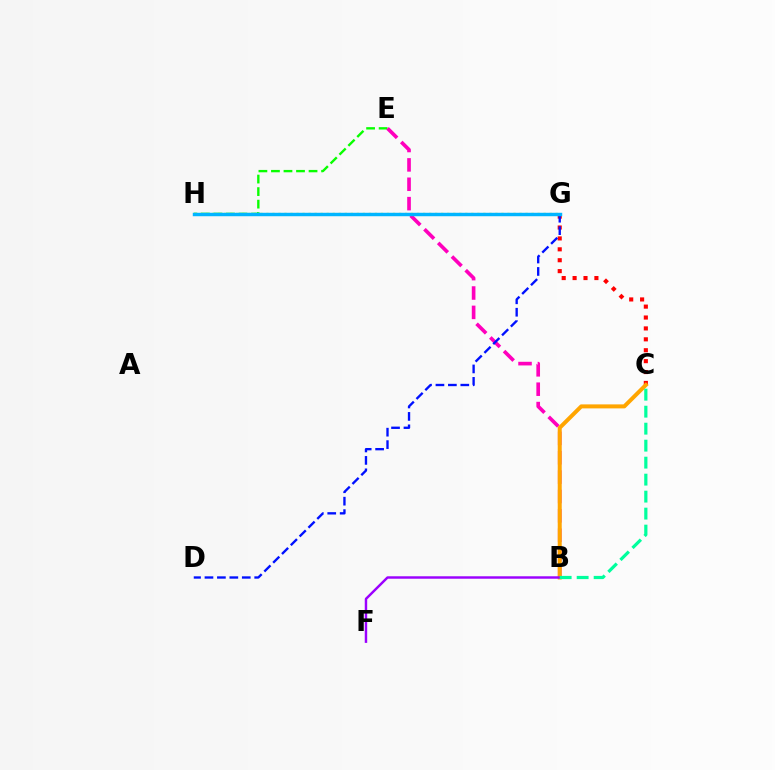{('E', 'H'): [{'color': '#08ff00', 'line_style': 'dashed', 'thickness': 1.7}], ('C', 'G'): [{'color': '#ff0000', 'line_style': 'dotted', 'thickness': 2.96}], ('B', 'E'): [{'color': '#ff00bd', 'line_style': 'dashed', 'thickness': 2.63}], ('G', 'H'): [{'color': '#b3ff00', 'line_style': 'dotted', 'thickness': 1.64}, {'color': '#00b5ff', 'line_style': 'solid', 'thickness': 2.48}], ('D', 'G'): [{'color': '#0010ff', 'line_style': 'dashed', 'thickness': 1.69}], ('B', 'C'): [{'color': '#ffa500', 'line_style': 'solid', 'thickness': 2.88}, {'color': '#00ff9d', 'line_style': 'dashed', 'thickness': 2.31}], ('B', 'F'): [{'color': '#9b00ff', 'line_style': 'solid', 'thickness': 1.76}]}